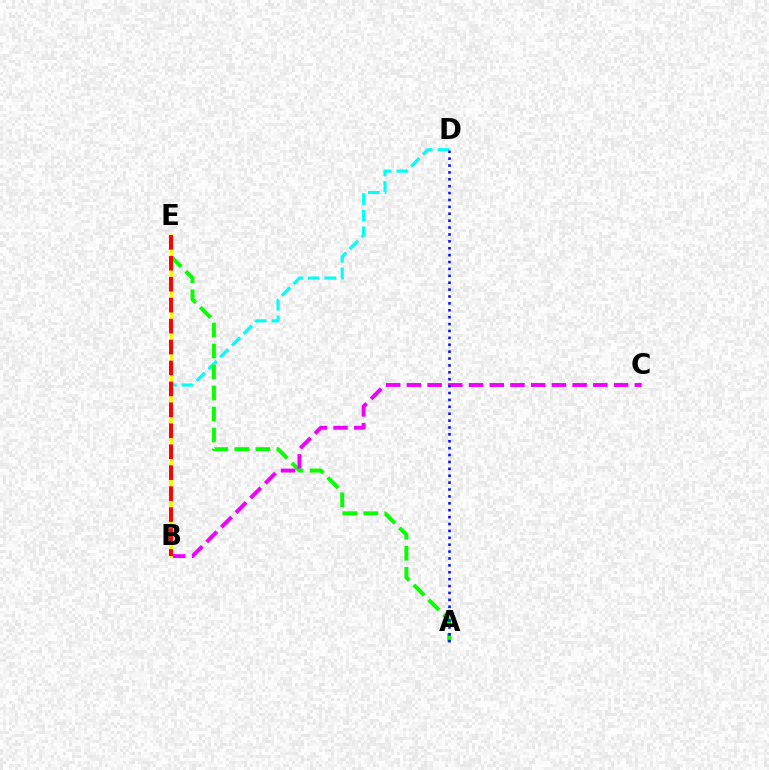{('B', 'D'): [{'color': '#00fff6', 'line_style': 'dashed', 'thickness': 2.26}], ('A', 'E'): [{'color': '#08ff00', 'line_style': 'dashed', 'thickness': 2.85}], ('B', 'C'): [{'color': '#ee00ff', 'line_style': 'dashed', 'thickness': 2.81}], ('B', 'E'): [{'color': '#fcf500', 'line_style': 'solid', 'thickness': 2.12}, {'color': '#ff0000', 'line_style': 'dashed', 'thickness': 2.84}], ('A', 'D'): [{'color': '#0010ff', 'line_style': 'dotted', 'thickness': 1.87}]}